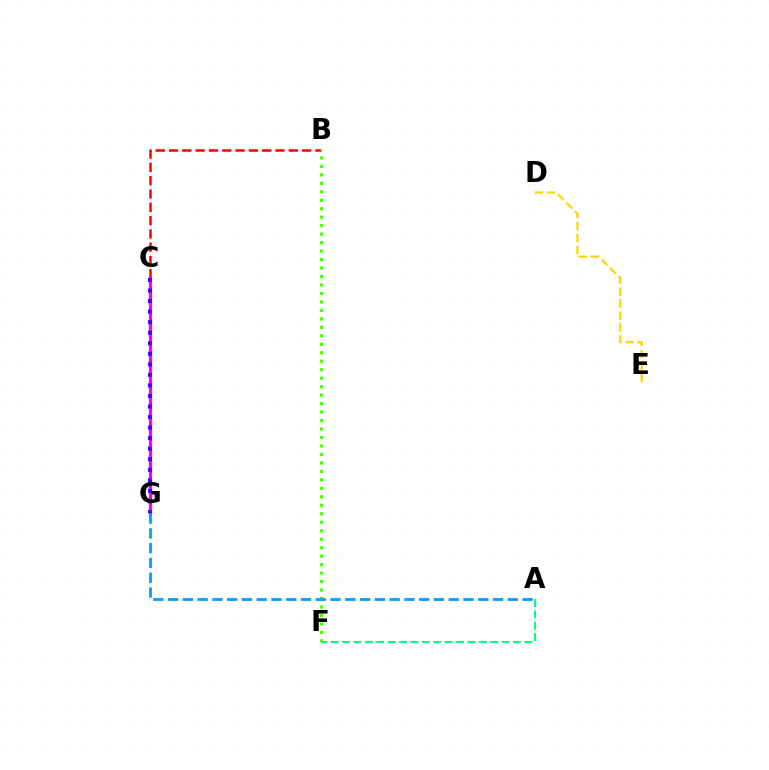{('D', 'E'): [{'color': '#ffd500', 'line_style': 'dashed', 'thickness': 1.62}], ('B', 'C'): [{'color': '#ff0000', 'line_style': 'dashed', 'thickness': 1.81}], ('B', 'F'): [{'color': '#4fff00', 'line_style': 'dotted', 'thickness': 2.3}], ('C', 'G'): [{'color': '#ff00ed', 'line_style': 'solid', 'thickness': 2.34}, {'color': '#3700ff', 'line_style': 'dotted', 'thickness': 2.86}], ('A', 'G'): [{'color': '#009eff', 'line_style': 'dashed', 'thickness': 2.01}], ('A', 'F'): [{'color': '#00ff86', 'line_style': 'dashed', 'thickness': 1.55}]}